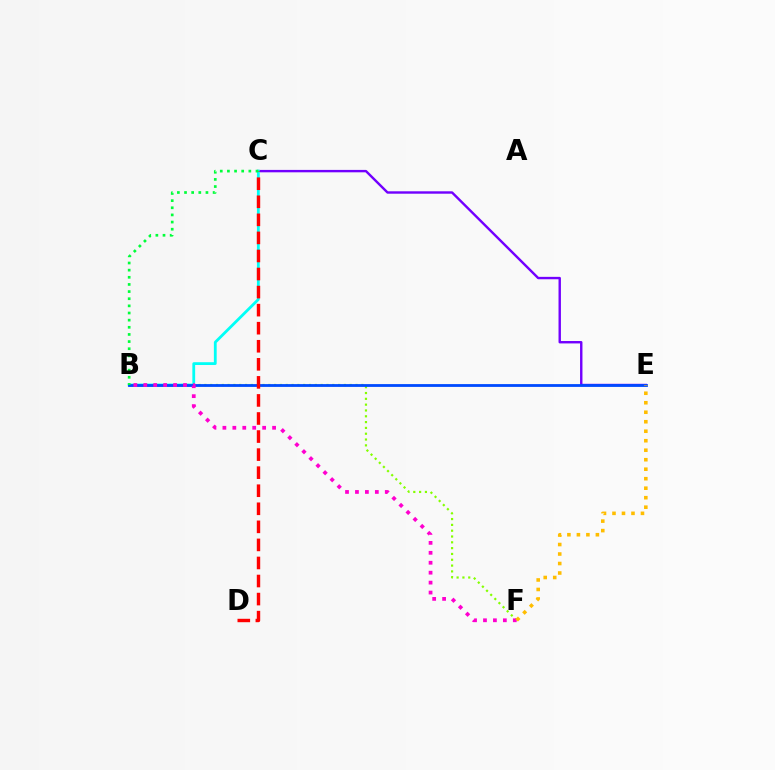{('C', 'E'): [{'color': '#7200ff', 'line_style': 'solid', 'thickness': 1.73}], ('B', 'F'): [{'color': '#84ff00', 'line_style': 'dotted', 'thickness': 1.58}, {'color': '#ff00cf', 'line_style': 'dotted', 'thickness': 2.7}], ('B', 'C'): [{'color': '#00fff6', 'line_style': 'solid', 'thickness': 2.01}, {'color': '#00ff39', 'line_style': 'dotted', 'thickness': 1.94}], ('B', 'E'): [{'color': '#004bff', 'line_style': 'solid', 'thickness': 2.02}], ('C', 'D'): [{'color': '#ff0000', 'line_style': 'dashed', 'thickness': 2.45}], ('E', 'F'): [{'color': '#ffbd00', 'line_style': 'dotted', 'thickness': 2.58}]}